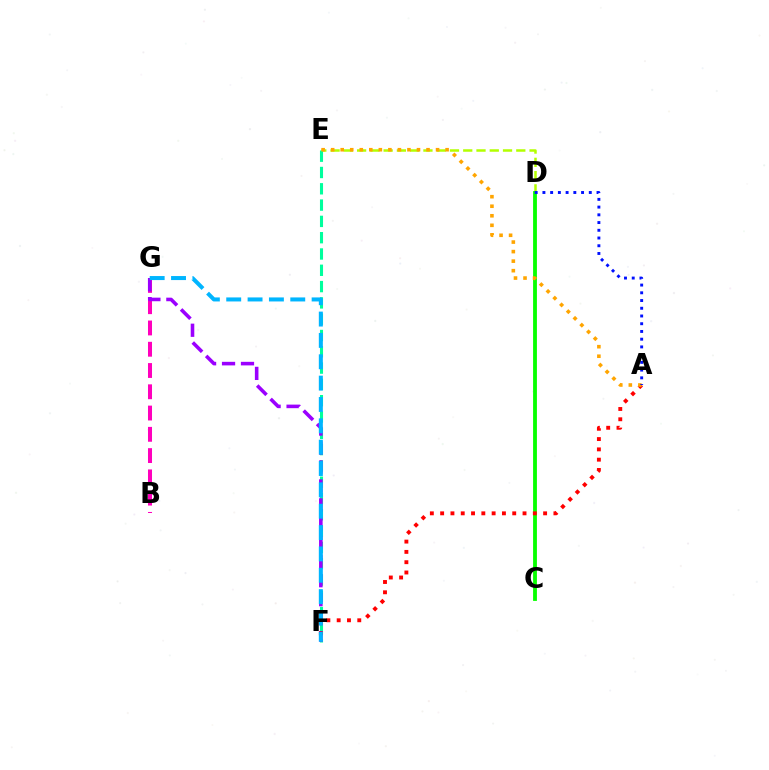{('B', 'G'): [{'color': '#ff00bd', 'line_style': 'dashed', 'thickness': 2.89}], ('D', 'E'): [{'color': '#b3ff00', 'line_style': 'dashed', 'thickness': 1.8}], ('C', 'D'): [{'color': '#08ff00', 'line_style': 'solid', 'thickness': 2.75}], ('E', 'F'): [{'color': '#00ff9d', 'line_style': 'dashed', 'thickness': 2.21}], ('F', 'G'): [{'color': '#9b00ff', 'line_style': 'dashed', 'thickness': 2.58}, {'color': '#00b5ff', 'line_style': 'dashed', 'thickness': 2.9}], ('A', 'F'): [{'color': '#ff0000', 'line_style': 'dotted', 'thickness': 2.8}], ('A', 'E'): [{'color': '#ffa500', 'line_style': 'dotted', 'thickness': 2.59}], ('A', 'D'): [{'color': '#0010ff', 'line_style': 'dotted', 'thickness': 2.1}]}